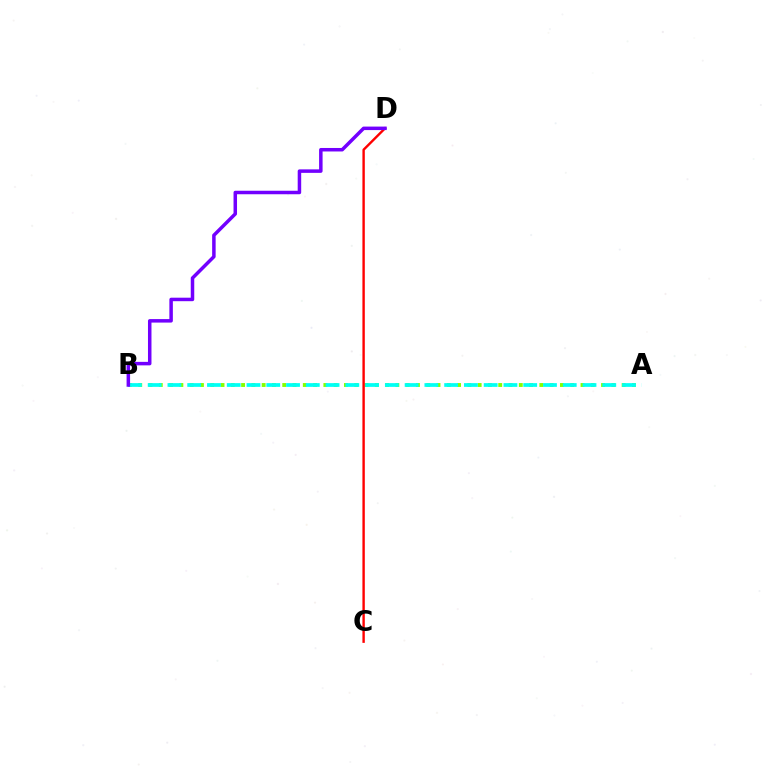{('A', 'B'): [{'color': '#84ff00', 'line_style': 'dotted', 'thickness': 2.79}, {'color': '#00fff6', 'line_style': 'dashed', 'thickness': 2.69}], ('C', 'D'): [{'color': '#ff0000', 'line_style': 'solid', 'thickness': 1.73}], ('B', 'D'): [{'color': '#7200ff', 'line_style': 'solid', 'thickness': 2.52}]}